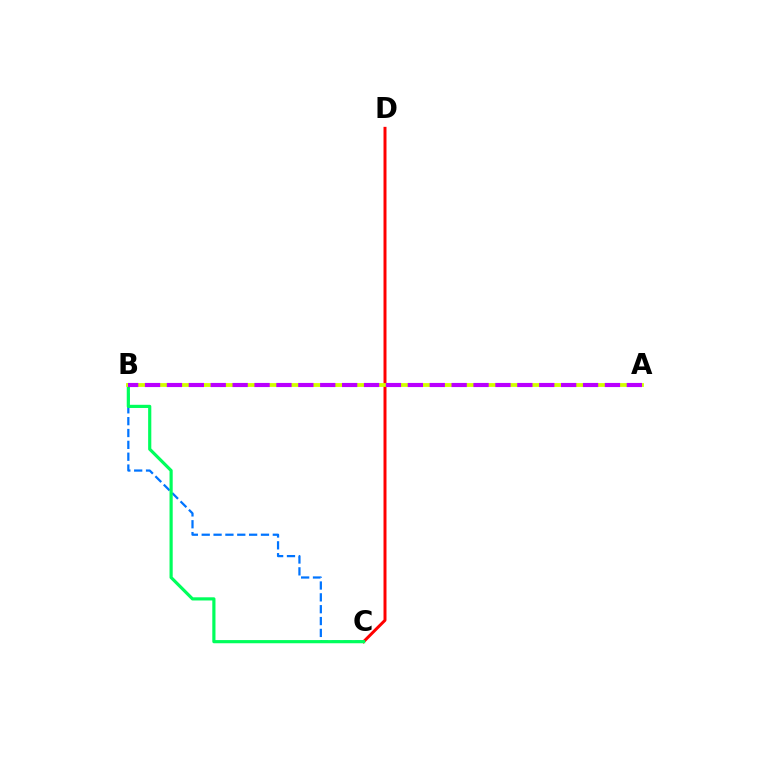{('C', 'D'): [{'color': '#ff0000', 'line_style': 'solid', 'thickness': 2.14}], ('B', 'C'): [{'color': '#0074ff', 'line_style': 'dashed', 'thickness': 1.61}, {'color': '#00ff5c', 'line_style': 'solid', 'thickness': 2.29}], ('A', 'B'): [{'color': '#d1ff00', 'line_style': 'solid', 'thickness': 2.74}, {'color': '#b900ff', 'line_style': 'dashed', 'thickness': 2.98}]}